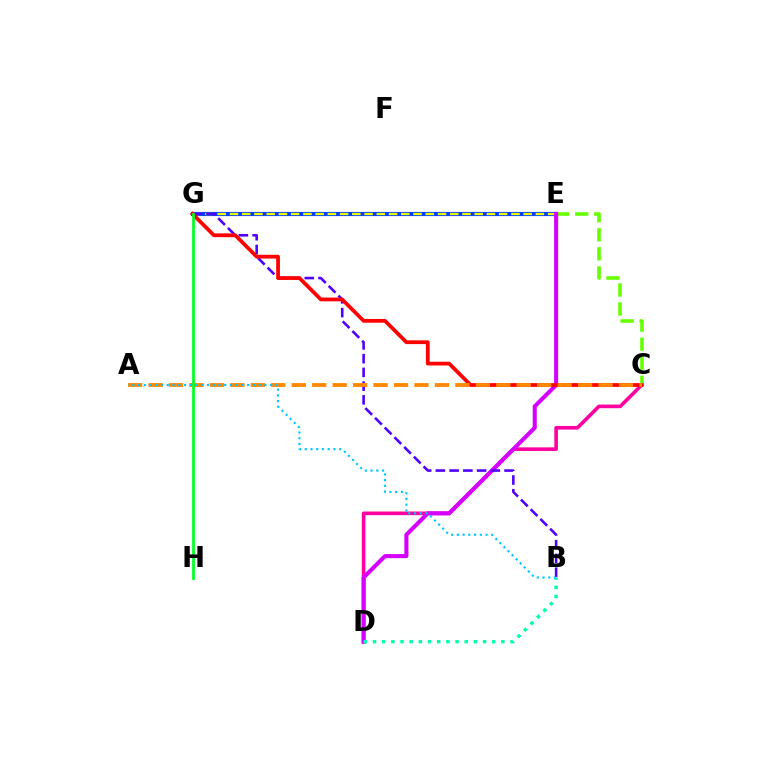{('E', 'G'): [{'color': '#003fff', 'line_style': 'solid', 'thickness': 2.98}, {'color': '#eeff00', 'line_style': 'dashed', 'thickness': 1.66}], ('C', 'D'): [{'color': '#ff00a0', 'line_style': 'solid', 'thickness': 2.61}], ('C', 'E'): [{'color': '#66ff00', 'line_style': 'dashed', 'thickness': 2.59}], ('D', 'E'): [{'color': '#d600ff', 'line_style': 'solid', 'thickness': 2.93}], ('B', 'G'): [{'color': '#4f00ff', 'line_style': 'dashed', 'thickness': 1.87}], ('C', 'G'): [{'color': '#ff0000', 'line_style': 'solid', 'thickness': 2.71}], ('A', 'C'): [{'color': '#ff8800', 'line_style': 'dashed', 'thickness': 2.78}], ('G', 'H'): [{'color': '#00ff27', 'line_style': 'solid', 'thickness': 1.97}], ('B', 'D'): [{'color': '#00ffaf', 'line_style': 'dotted', 'thickness': 2.49}], ('A', 'B'): [{'color': '#00c7ff', 'line_style': 'dotted', 'thickness': 1.56}]}